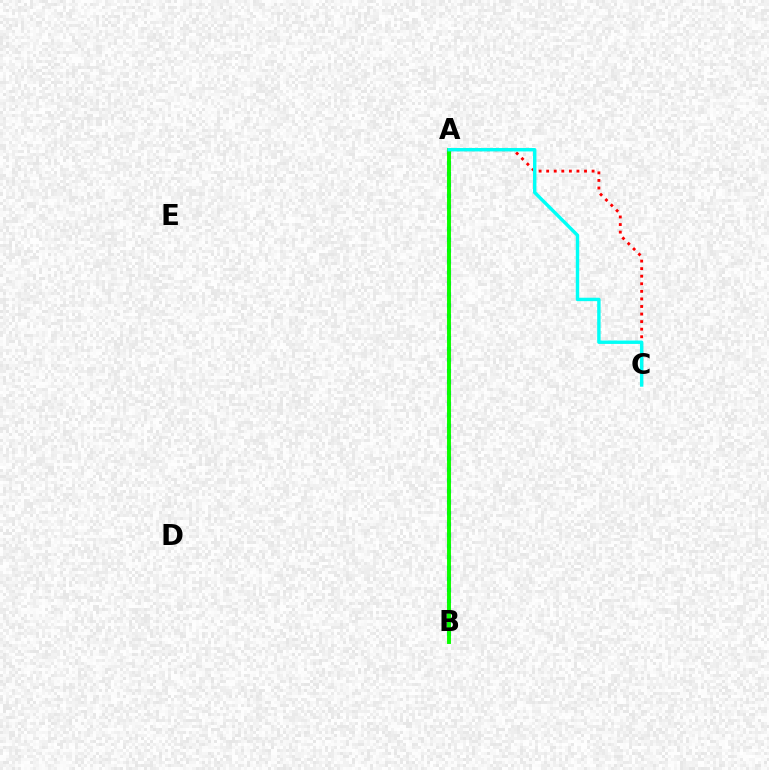{('A', 'C'): [{'color': '#ff0000', 'line_style': 'dotted', 'thickness': 2.06}, {'color': '#00fff6', 'line_style': 'solid', 'thickness': 2.46}], ('A', 'B'): [{'color': '#ee00ff', 'line_style': 'dashed', 'thickness': 1.7}, {'color': '#0010ff', 'line_style': 'dotted', 'thickness': 2.97}, {'color': '#fcf500', 'line_style': 'dashed', 'thickness': 1.78}, {'color': '#08ff00', 'line_style': 'solid', 'thickness': 2.81}]}